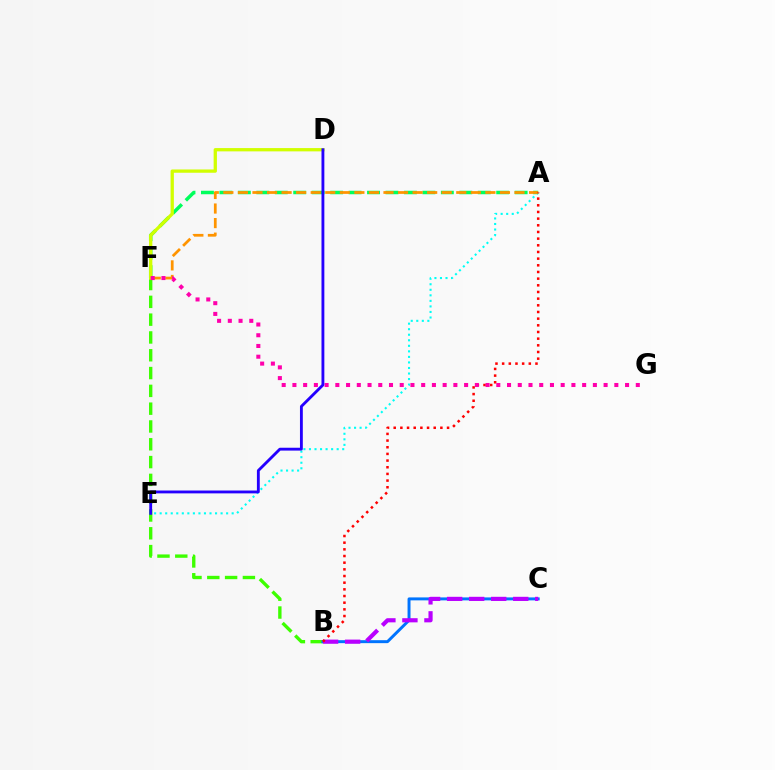{('B', 'F'): [{'color': '#3dff00', 'line_style': 'dashed', 'thickness': 2.42}], ('B', 'C'): [{'color': '#0074ff', 'line_style': 'solid', 'thickness': 2.13}, {'color': '#b900ff', 'line_style': 'dashed', 'thickness': 2.99}], ('A', 'E'): [{'color': '#00fff6', 'line_style': 'dotted', 'thickness': 1.51}], ('A', 'F'): [{'color': '#00ff5c', 'line_style': 'dashed', 'thickness': 2.51}, {'color': '#ff9400', 'line_style': 'dashed', 'thickness': 1.98}], ('D', 'F'): [{'color': '#d1ff00', 'line_style': 'solid', 'thickness': 2.37}], ('A', 'B'): [{'color': '#ff0000', 'line_style': 'dotted', 'thickness': 1.81}], ('F', 'G'): [{'color': '#ff00ac', 'line_style': 'dotted', 'thickness': 2.92}], ('D', 'E'): [{'color': '#2500ff', 'line_style': 'solid', 'thickness': 2.05}]}